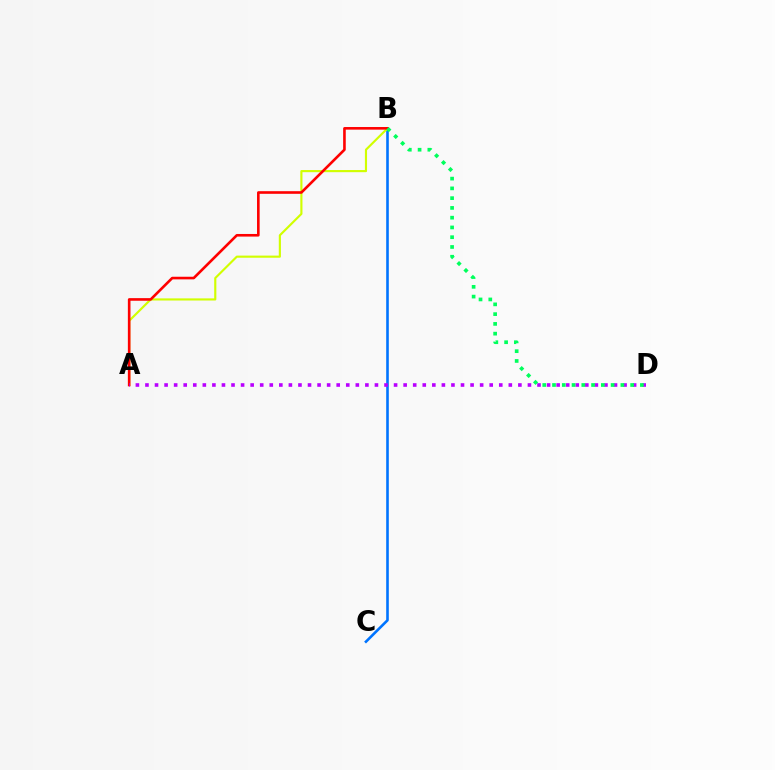{('B', 'C'): [{'color': '#0074ff', 'line_style': 'solid', 'thickness': 1.88}], ('A', 'B'): [{'color': '#d1ff00', 'line_style': 'solid', 'thickness': 1.54}, {'color': '#ff0000', 'line_style': 'solid', 'thickness': 1.88}], ('A', 'D'): [{'color': '#b900ff', 'line_style': 'dotted', 'thickness': 2.6}], ('B', 'D'): [{'color': '#00ff5c', 'line_style': 'dotted', 'thickness': 2.65}]}